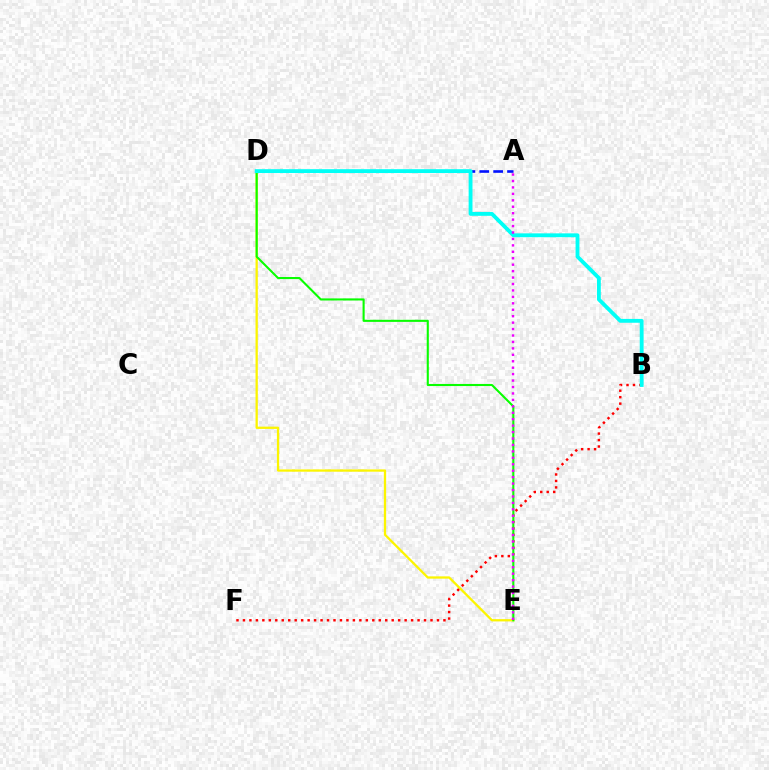{('D', 'E'): [{'color': '#fcf500', 'line_style': 'solid', 'thickness': 1.65}, {'color': '#08ff00', 'line_style': 'solid', 'thickness': 1.51}], ('B', 'F'): [{'color': '#ff0000', 'line_style': 'dotted', 'thickness': 1.76}], ('A', 'D'): [{'color': '#0010ff', 'line_style': 'dashed', 'thickness': 1.88}], ('B', 'D'): [{'color': '#00fff6', 'line_style': 'solid', 'thickness': 2.76}], ('A', 'E'): [{'color': '#ee00ff', 'line_style': 'dotted', 'thickness': 1.75}]}